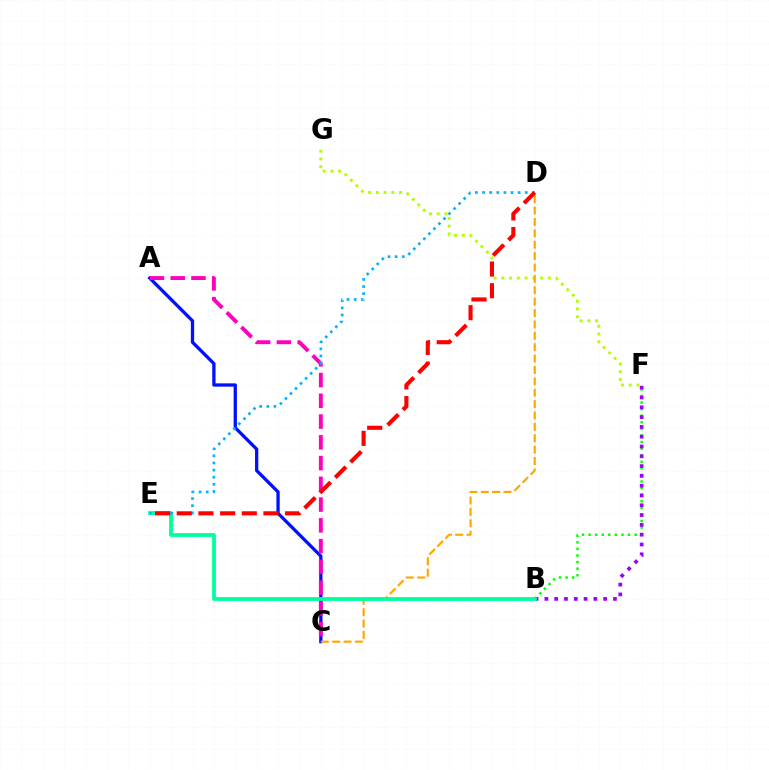{('F', 'G'): [{'color': '#b3ff00', 'line_style': 'dotted', 'thickness': 2.11}], ('B', 'F'): [{'color': '#08ff00', 'line_style': 'dotted', 'thickness': 1.79}, {'color': '#9b00ff', 'line_style': 'dotted', 'thickness': 2.66}], ('A', 'C'): [{'color': '#0010ff', 'line_style': 'solid', 'thickness': 2.36}, {'color': '#ff00bd', 'line_style': 'dashed', 'thickness': 2.82}], ('C', 'D'): [{'color': '#ffa500', 'line_style': 'dashed', 'thickness': 1.55}], ('B', 'E'): [{'color': '#00ff9d', 'line_style': 'solid', 'thickness': 2.73}], ('D', 'E'): [{'color': '#00b5ff', 'line_style': 'dotted', 'thickness': 1.94}, {'color': '#ff0000', 'line_style': 'dashed', 'thickness': 2.94}]}